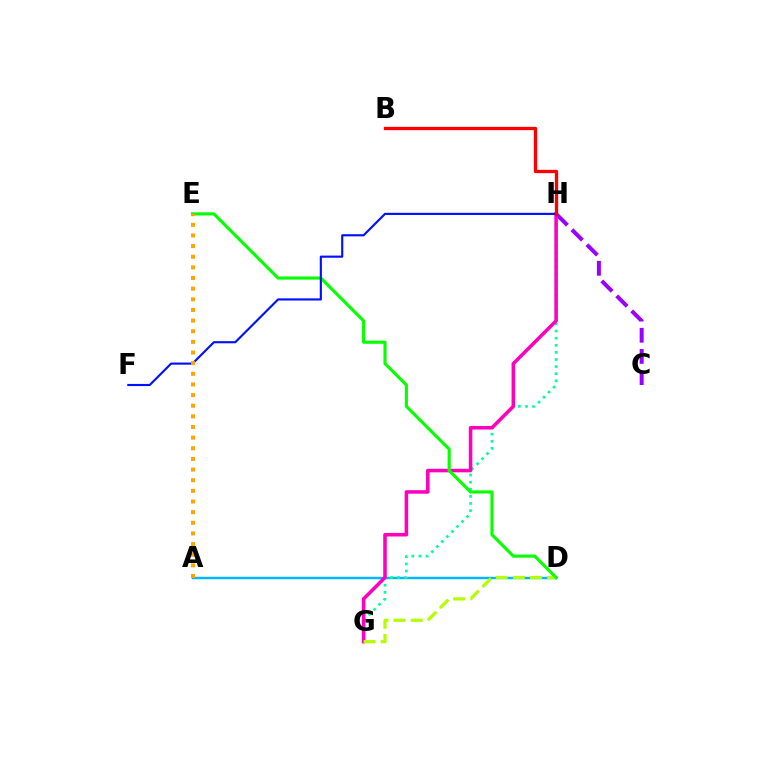{('C', 'H'): [{'color': '#9b00ff', 'line_style': 'dashed', 'thickness': 2.88}], ('A', 'D'): [{'color': '#00b5ff', 'line_style': 'solid', 'thickness': 1.77}], ('G', 'H'): [{'color': '#00ff9d', 'line_style': 'dotted', 'thickness': 1.93}, {'color': '#ff00bd', 'line_style': 'solid', 'thickness': 2.55}], ('D', 'G'): [{'color': '#b3ff00', 'line_style': 'dashed', 'thickness': 2.33}], ('D', 'E'): [{'color': '#08ff00', 'line_style': 'solid', 'thickness': 2.25}], ('F', 'H'): [{'color': '#0010ff', 'line_style': 'solid', 'thickness': 1.54}], ('B', 'H'): [{'color': '#ff0000', 'line_style': 'solid', 'thickness': 2.39}], ('A', 'E'): [{'color': '#ffa500', 'line_style': 'dotted', 'thickness': 2.89}]}